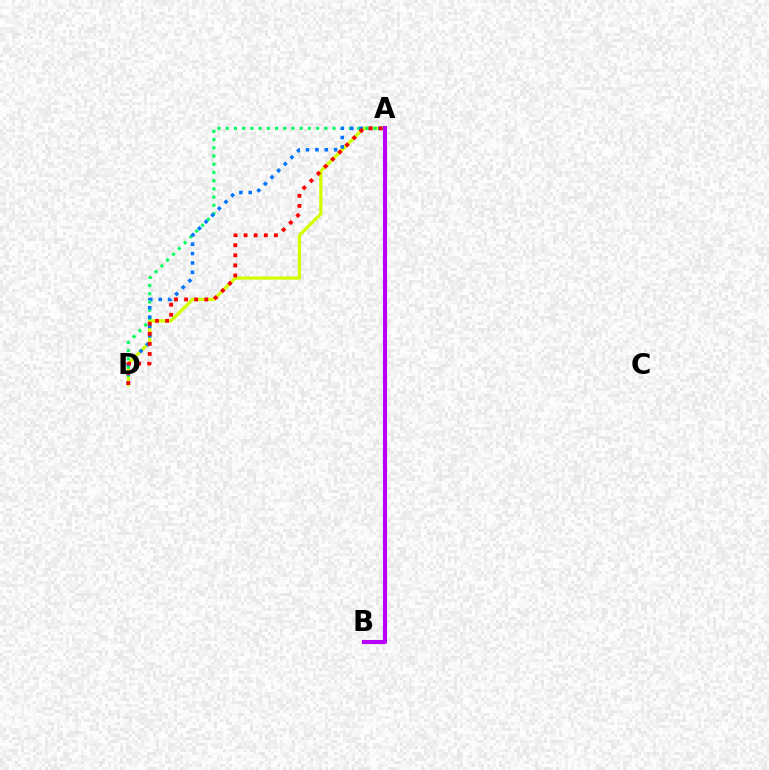{('A', 'D'): [{'color': '#d1ff00', 'line_style': 'solid', 'thickness': 2.32}, {'color': '#00ff5c', 'line_style': 'dotted', 'thickness': 2.23}, {'color': '#0074ff', 'line_style': 'dotted', 'thickness': 2.55}, {'color': '#ff0000', 'line_style': 'dotted', 'thickness': 2.74}], ('A', 'B'): [{'color': '#b900ff', 'line_style': 'solid', 'thickness': 2.97}]}